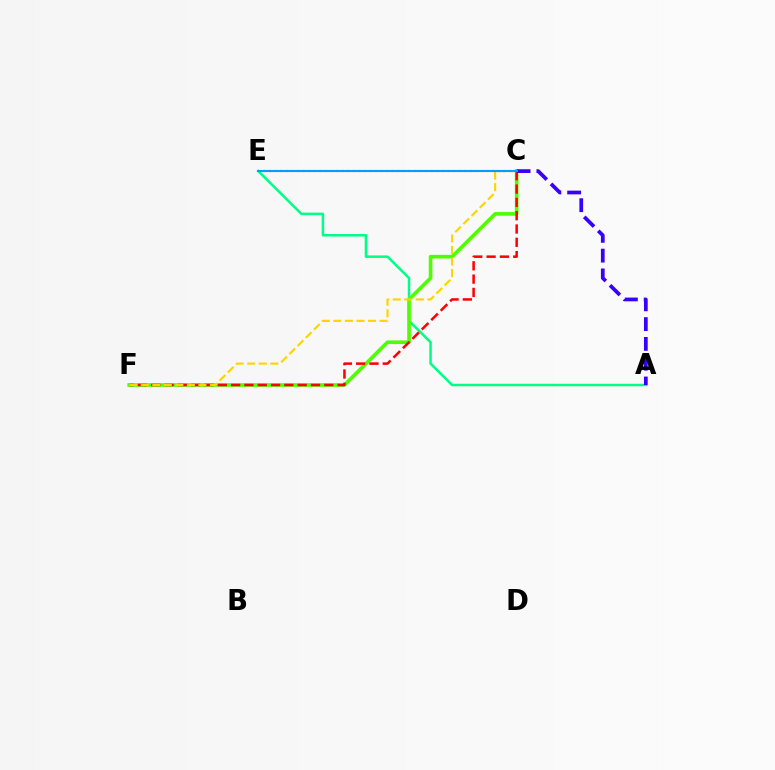{('A', 'E'): [{'color': '#00ff86', 'line_style': 'solid', 'thickness': 1.81}], ('C', 'F'): [{'color': '#4fff00', 'line_style': 'solid', 'thickness': 2.62}, {'color': '#ff0000', 'line_style': 'dashed', 'thickness': 1.81}, {'color': '#ffd500', 'line_style': 'dashed', 'thickness': 1.57}], ('A', 'C'): [{'color': '#3700ff', 'line_style': 'dashed', 'thickness': 2.69}], ('C', 'E'): [{'color': '#ff00ed', 'line_style': 'dotted', 'thickness': 1.51}, {'color': '#009eff', 'line_style': 'solid', 'thickness': 1.51}]}